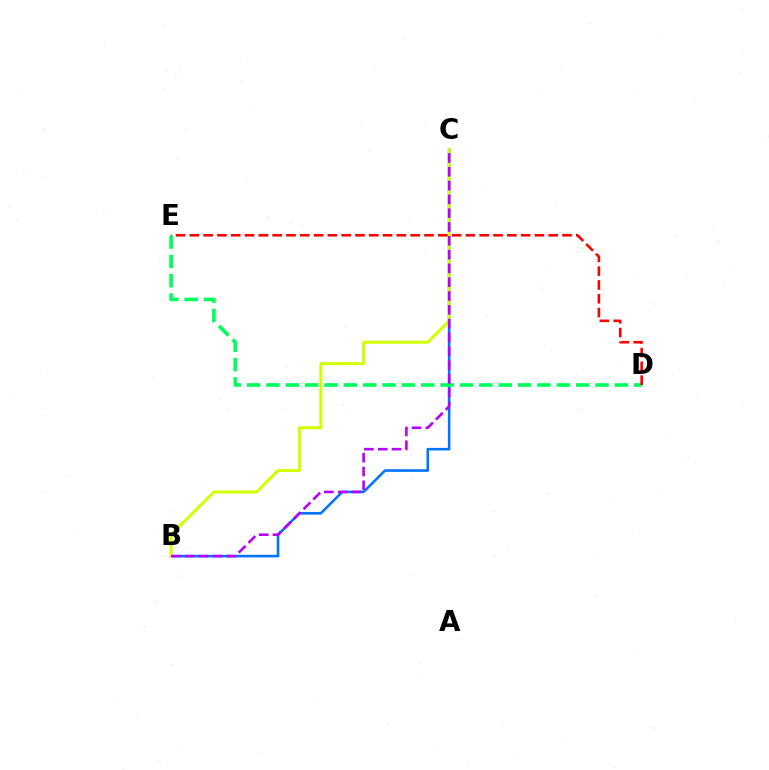{('B', 'C'): [{'color': '#0074ff', 'line_style': 'solid', 'thickness': 1.85}, {'color': '#d1ff00', 'line_style': 'solid', 'thickness': 2.17}, {'color': '#b900ff', 'line_style': 'dashed', 'thickness': 1.88}], ('D', 'E'): [{'color': '#00ff5c', 'line_style': 'dashed', 'thickness': 2.63}, {'color': '#ff0000', 'line_style': 'dashed', 'thickness': 1.87}]}